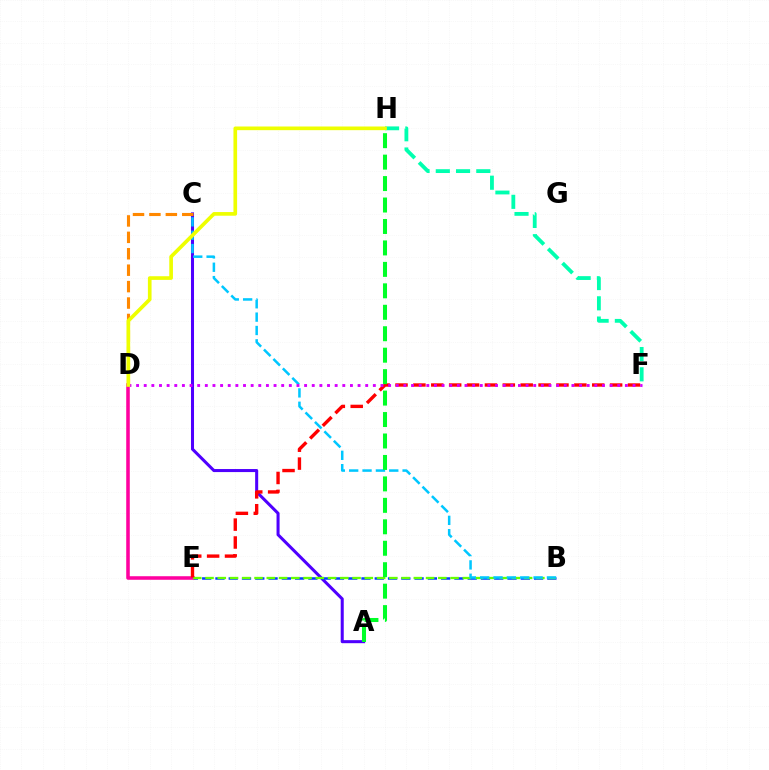{('A', 'C'): [{'color': '#4f00ff', 'line_style': 'solid', 'thickness': 2.19}], ('B', 'E'): [{'color': '#003fff', 'line_style': 'dashed', 'thickness': 1.8}, {'color': '#66ff00', 'line_style': 'dashed', 'thickness': 1.66}], ('D', 'E'): [{'color': '#ff00a0', 'line_style': 'solid', 'thickness': 2.56}], ('E', 'F'): [{'color': '#ff0000', 'line_style': 'dashed', 'thickness': 2.43}], ('B', 'C'): [{'color': '#00c7ff', 'line_style': 'dashed', 'thickness': 1.81}], ('C', 'D'): [{'color': '#ff8800', 'line_style': 'dashed', 'thickness': 2.23}], ('D', 'F'): [{'color': '#d600ff', 'line_style': 'dotted', 'thickness': 2.08}], ('A', 'H'): [{'color': '#00ff27', 'line_style': 'dashed', 'thickness': 2.91}], ('F', 'H'): [{'color': '#00ffaf', 'line_style': 'dashed', 'thickness': 2.75}], ('D', 'H'): [{'color': '#eeff00', 'line_style': 'solid', 'thickness': 2.64}]}